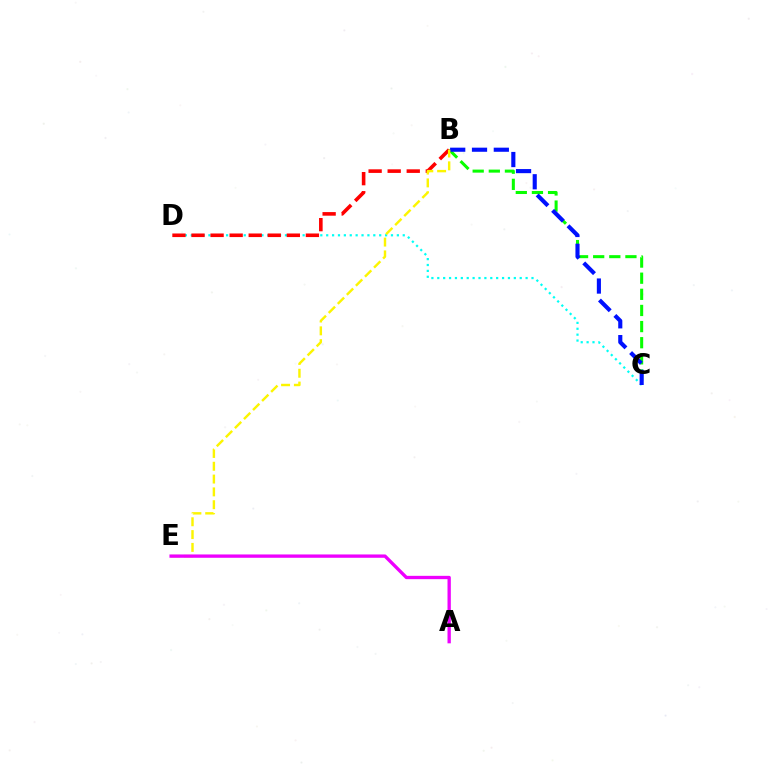{('C', 'D'): [{'color': '#00fff6', 'line_style': 'dotted', 'thickness': 1.6}], ('B', 'C'): [{'color': '#08ff00', 'line_style': 'dashed', 'thickness': 2.19}, {'color': '#0010ff', 'line_style': 'dashed', 'thickness': 2.96}], ('B', 'D'): [{'color': '#ff0000', 'line_style': 'dashed', 'thickness': 2.59}], ('B', 'E'): [{'color': '#fcf500', 'line_style': 'dashed', 'thickness': 1.74}], ('A', 'E'): [{'color': '#ee00ff', 'line_style': 'solid', 'thickness': 2.4}]}